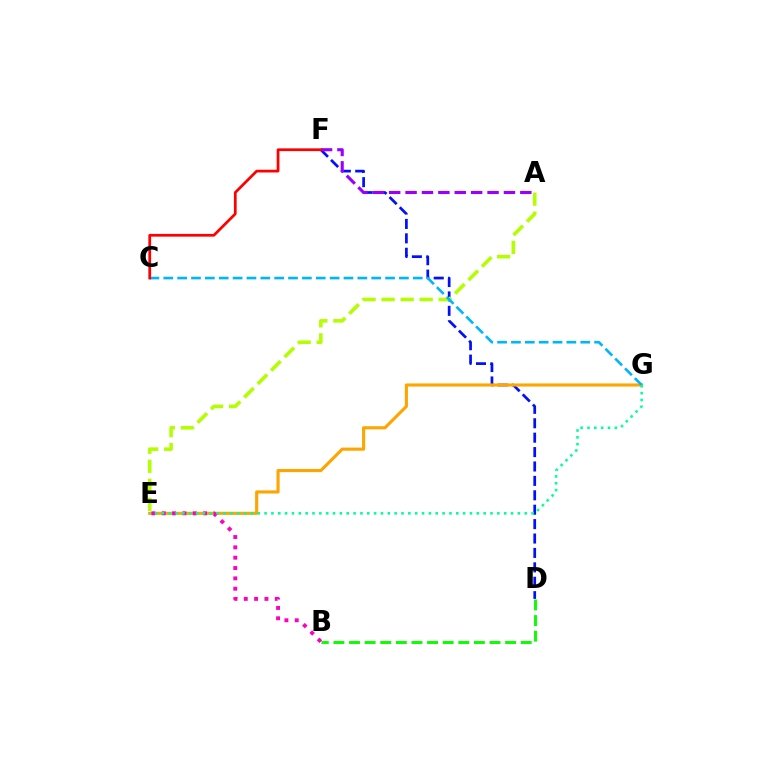{('D', 'F'): [{'color': '#0010ff', 'line_style': 'dashed', 'thickness': 1.96}], ('E', 'G'): [{'color': '#ffa500', 'line_style': 'solid', 'thickness': 2.25}, {'color': '#00ff9d', 'line_style': 'dotted', 'thickness': 1.86}], ('B', 'E'): [{'color': '#ff00bd', 'line_style': 'dotted', 'thickness': 2.81}], ('A', 'E'): [{'color': '#b3ff00', 'line_style': 'dashed', 'thickness': 2.59}], ('C', 'G'): [{'color': '#00b5ff', 'line_style': 'dashed', 'thickness': 1.88}], ('A', 'F'): [{'color': '#9b00ff', 'line_style': 'dashed', 'thickness': 2.23}], ('C', 'F'): [{'color': '#ff0000', 'line_style': 'solid', 'thickness': 1.97}], ('B', 'D'): [{'color': '#08ff00', 'line_style': 'dashed', 'thickness': 2.12}]}